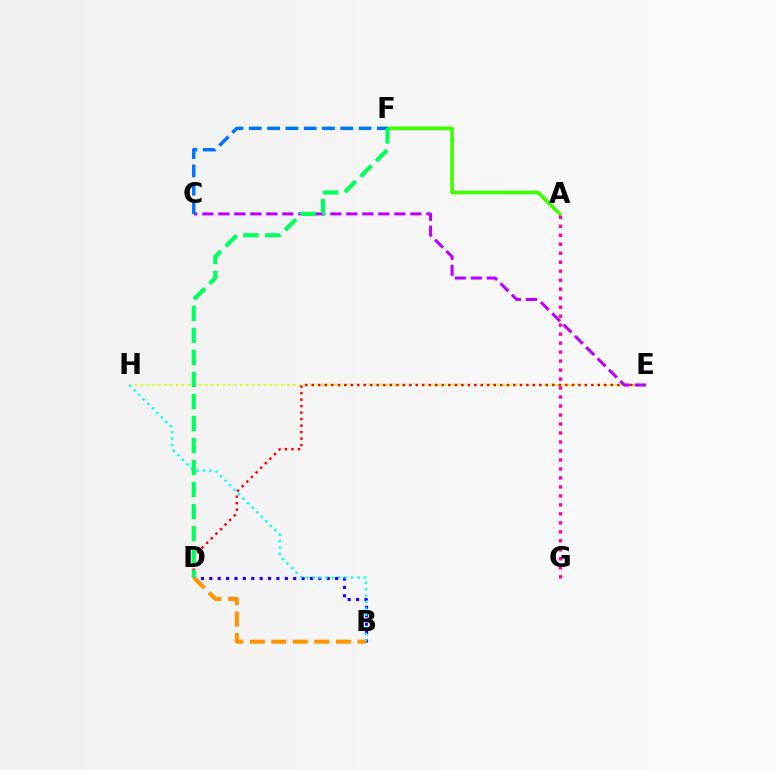{('E', 'H'): [{'color': '#d1ff00', 'line_style': 'dotted', 'thickness': 1.59}], ('D', 'E'): [{'color': '#ff0000', 'line_style': 'dotted', 'thickness': 1.77}], ('B', 'D'): [{'color': '#2500ff', 'line_style': 'dotted', 'thickness': 2.28}, {'color': '#ff9400', 'line_style': 'dashed', 'thickness': 2.92}], ('B', 'H'): [{'color': '#00fff6', 'line_style': 'dotted', 'thickness': 1.74}], ('A', 'F'): [{'color': '#3dff00', 'line_style': 'solid', 'thickness': 2.63}], ('C', 'E'): [{'color': '#b900ff', 'line_style': 'dashed', 'thickness': 2.17}], ('C', 'F'): [{'color': '#0074ff', 'line_style': 'dashed', 'thickness': 2.49}], ('A', 'G'): [{'color': '#ff00ac', 'line_style': 'dotted', 'thickness': 2.44}], ('D', 'F'): [{'color': '#00ff5c', 'line_style': 'dashed', 'thickness': 2.99}]}